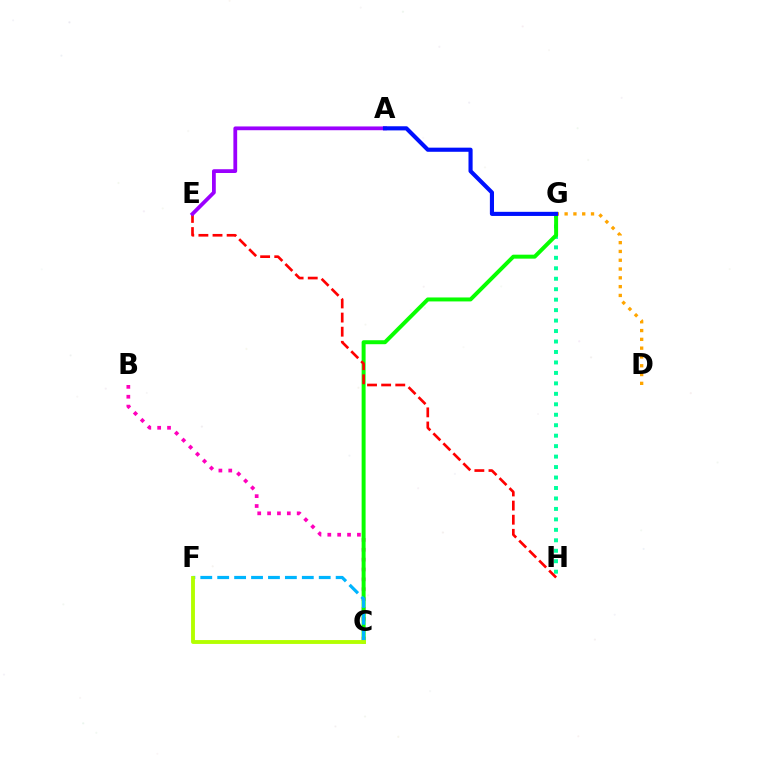{('G', 'H'): [{'color': '#00ff9d', 'line_style': 'dotted', 'thickness': 2.84}], ('B', 'C'): [{'color': '#ff00bd', 'line_style': 'dotted', 'thickness': 2.68}], ('C', 'G'): [{'color': '#08ff00', 'line_style': 'solid', 'thickness': 2.86}], ('C', 'F'): [{'color': '#00b5ff', 'line_style': 'dashed', 'thickness': 2.3}, {'color': '#b3ff00', 'line_style': 'solid', 'thickness': 2.78}], ('E', 'H'): [{'color': '#ff0000', 'line_style': 'dashed', 'thickness': 1.92}], ('A', 'E'): [{'color': '#9b00ff', 'line_style': 'solid', 'thickness': 2.72}], ('D', 'G'): [{'color': '#ffa500', 'line_style': 'dotted', 'thickness': 2.39}], ('A', 'G'): [{'color': '#0010ff', 'line_style': 'solid', 'thickness': 2.97}]}